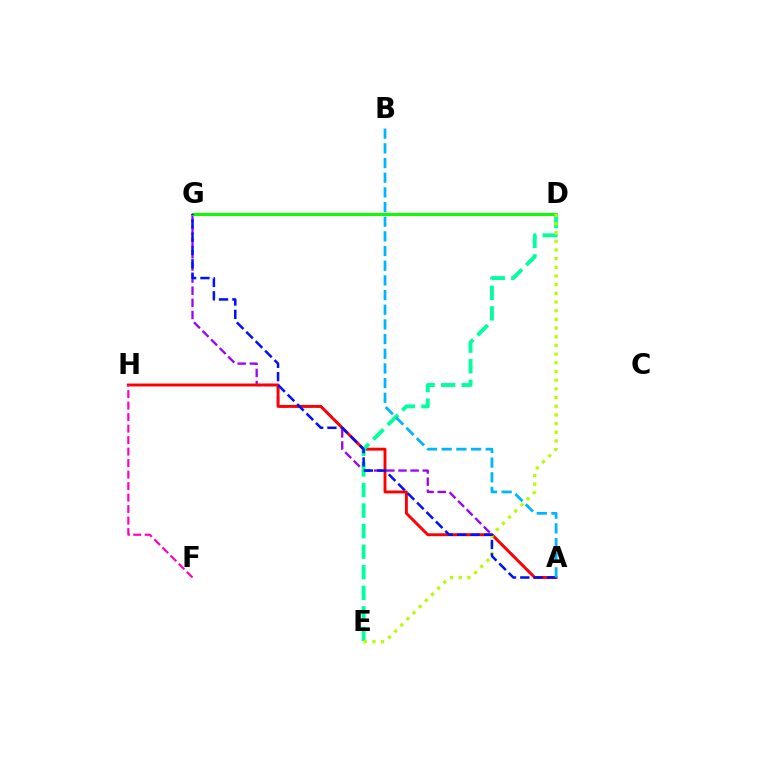{('D', 'G'): [{'color': '#ffa500', 'line_style': 'solid', 'thickness': 1.99}, {'color': '#08ff00', 'line_style': 'solid', 'thickness': 2.12}], ('A', 'G'): [{'color': '#9b00ff', 'line_style': 'dashed', 'thickness': 1.65}, {'color': '#0010ff', 'line_style': 'dashed', 'thickness': 1.81}], ('A', 'H'): [{'color': '#ff0000', 'line_style': 'solid', 'thickness': 2.09}], ('D', 'E'): [{'color': '#00ff9d', 'line_style': 'dashed', 'thickness': 2.79}, {'color': '#b3ff00', 'line_style': 'dotted', 'thickness': 2.36}], ('F', 'H'): [{'color': '#ff00bd', 'line_style': 'dashed', 'thickness': 1.56}], ('A', 'B'): [{'color': '#00b5ff', 'line_style': 'dashed', 'thickness': 1.99}]}